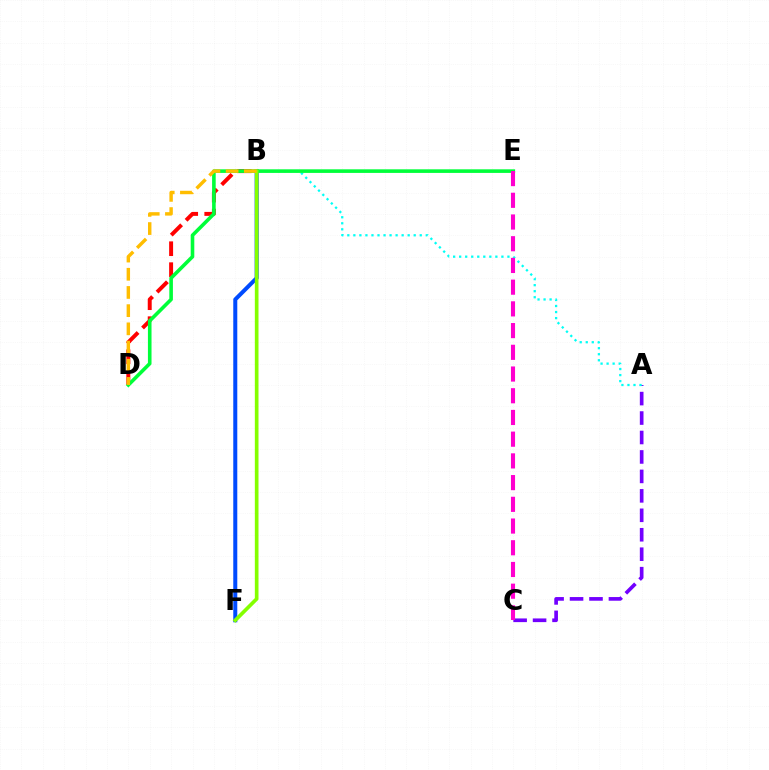{('A', 'C'): [{'color': '#7200ff', 'line_style': 'dashed', 'thickness': 2.64}], ('A', 'B'): [{'color': '#00fff6', 'line_style': 'dotted', 'thickness': 1.64}], ('B', 'D'): [{'color': '#ff0000', 'line_style': 'dashed', 'thickness': 2.85}, {'color': '#ffbd00', 'line_style': 'dashed', 'thickness': 2.47}], ('B', 'F'): [{'color': '#004bff', 'line_style': 'solid', 'thickness': 2.89}, {'color': '#84ff00', 'line_style': 'solid', 'thickness': 2.64}], ('D', 'E'): [{'color': '#00ff39', 'line_style': 'solid', 'thickness': 2.59}], ('C', 'E'): [{'color': '#ff00cf', 'line_style': 'dashed', 'thickness': 2.95}]}